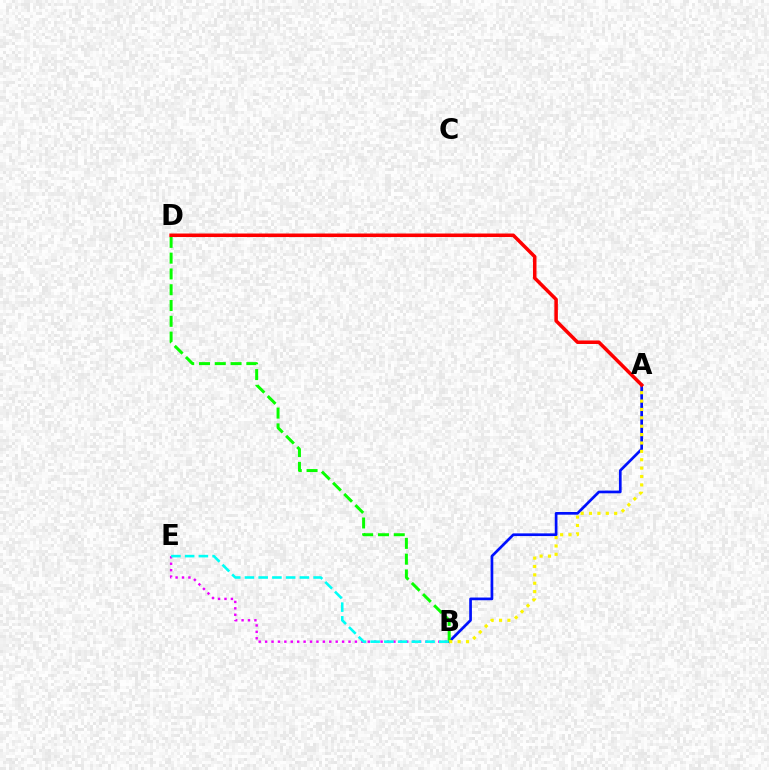{('A', 'B'): [{'color': '#0010ff', 'line_style': 'solid', 'thickness': 1.94}, {'color': '#fcf500', 'line_style': 'dotted', 'thickness': 2.28}], ('B', 'D'): [{'color': '#08ff00', 'line_style': 'dashed', 'thickness': 2.14}], ('B', 'E'): [{'color': '#ee00ff', 'line_style': 'dotted', 'thickness': 1.74}, {'color': '#00fff6', 'line_style': 'dashed', 'thickness': 1.87}], ('A', 'D'): [{'color': '#ff0000', 'line_style': 'solid', 'thickness': 2.54}]}